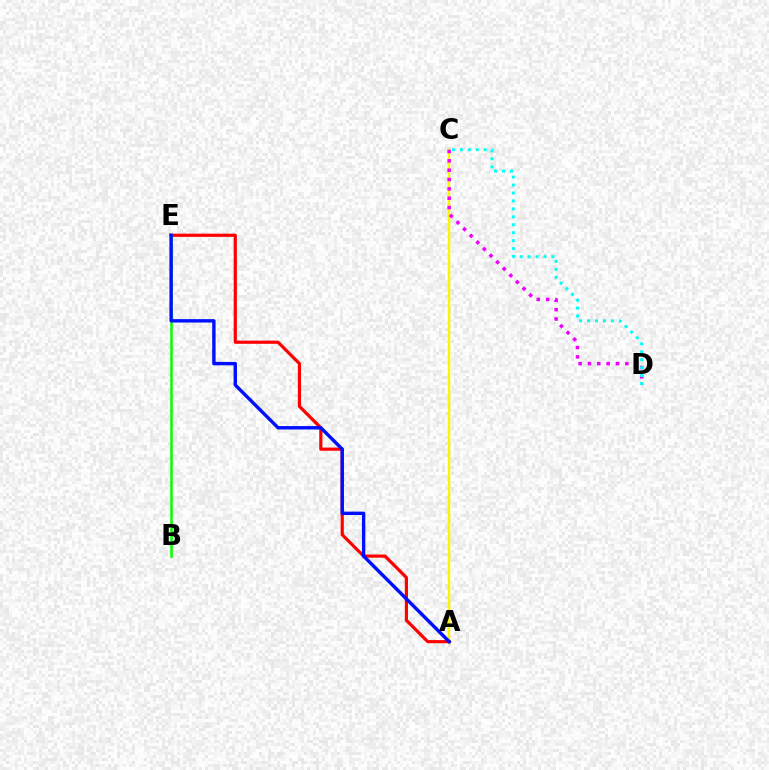{('A', 'C'): [{'color': '#fcf500', 'line_style': 'solid', 'thickness': 1.78}], ('A', 'E'): [{'color': '#ff0000', 'line_style': 'solid', 'thickness': 2.29}, {'color': '#0010ff', 'line_style': 'solid', 'thickness': 2.45}], ('C', 'D'): [{'color': '#ee00ff', 'line_style': 'dotted', 'thickness': 2.54}, {'color': '#00fff6', 'line_style': 'dotted', 'thickness': 2.16}], ('B', 'E'): [{'color': '#08ff00', 'line_style': 'solid', 'thickness': 1.84}]}